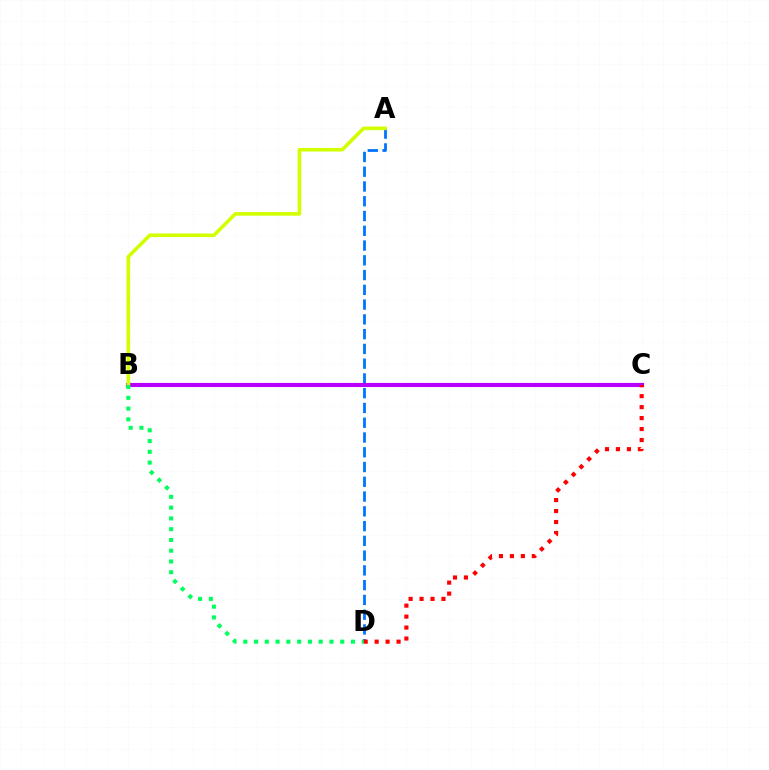{('A', 'D'): [{'color': '#0074ff', 'line_style': 'dashed', 'thickness': 2.01}], ('B', 'C'): [{'color': '#b900ff', 'line_style': 'solid', 'thickness': 2.96}], ('A', 'B'): [{'color': '#d1ff00', 'line_style': 'solid', 'thickness': 2.6}], ('C', 'D'): [{'color': '#ff0000', 'line_style': 'dotted', 'thickness': 2.98}], ('B', 'D'): [{'color': '#00ff5c', 'line_style': 'dotted', 'thickness': 2.93}]}